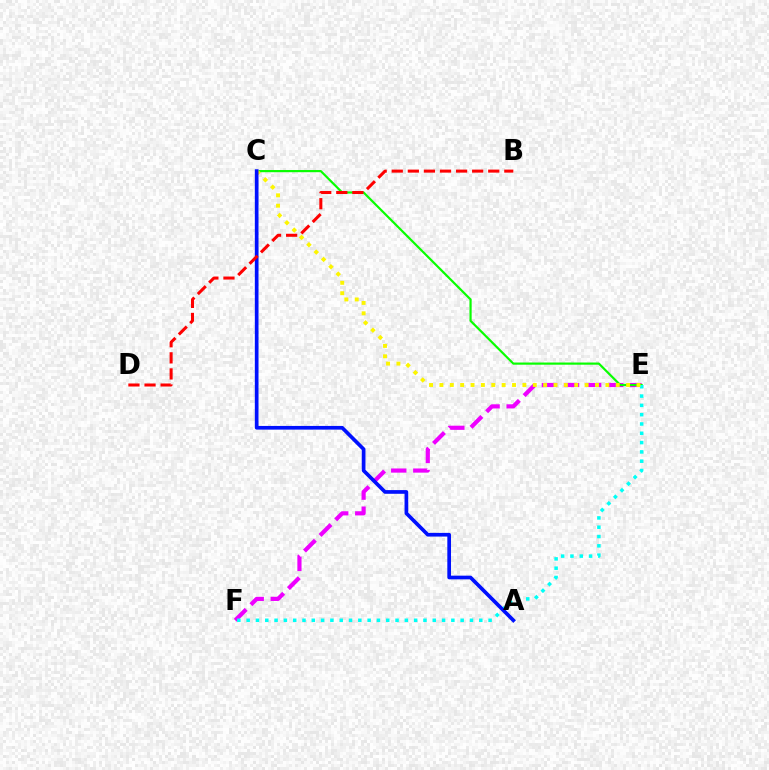{('E', 'F'): [{'color': '#ee00ff', 'line_style': 'dashed', 'thickness': 3.0}, {'color': '#00fff6', 'line_style': 'dotted', 'thickness': 2.53}], ('C', 'E'): [{'color': '#08ff00', 'line_style': 'solid', 'thickness': 1.57}, {'color': '#fcf500', 'line_style': 'dotted', 'thickness': 2.82}], ('A', 'C'): [{'color': '#0010ff', 'line_style': 'solid', 'thickness': 2.66}], ('B', 'D'): [{'color': '#ff0000', 'line_style': 'dashed', 'thickness': 2.18}]}